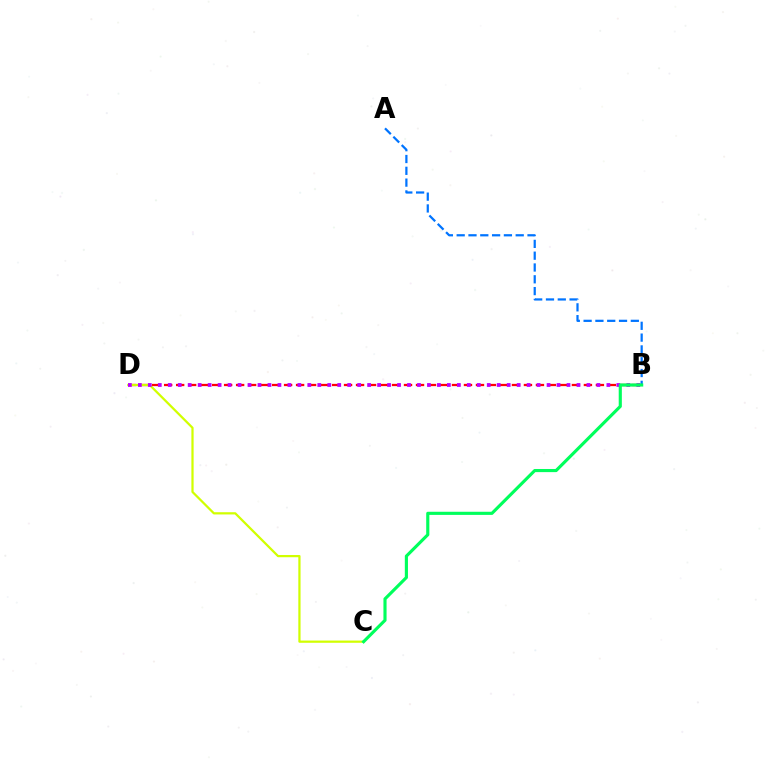{('B', 'D'): [{'color': '#ff0000', 'line_style': 'dashed', 'thickness': 1.63}, {'color': '#b900ff', 'line_style': 'dotted', 'thickness': 2.71}], ('C', 'D'): [{'color': '#d1ff00', 'line_style': 'solid', 'thickness': 1.61}], ('A', 'B'): [{'color': '#0074ff', 'line_style': 'dashed', 'thickness': 1.6}], ('B', 'C'): [{'color': '#00ff5c', 'line_style': 'solid', 'thickness': 2.26}]}